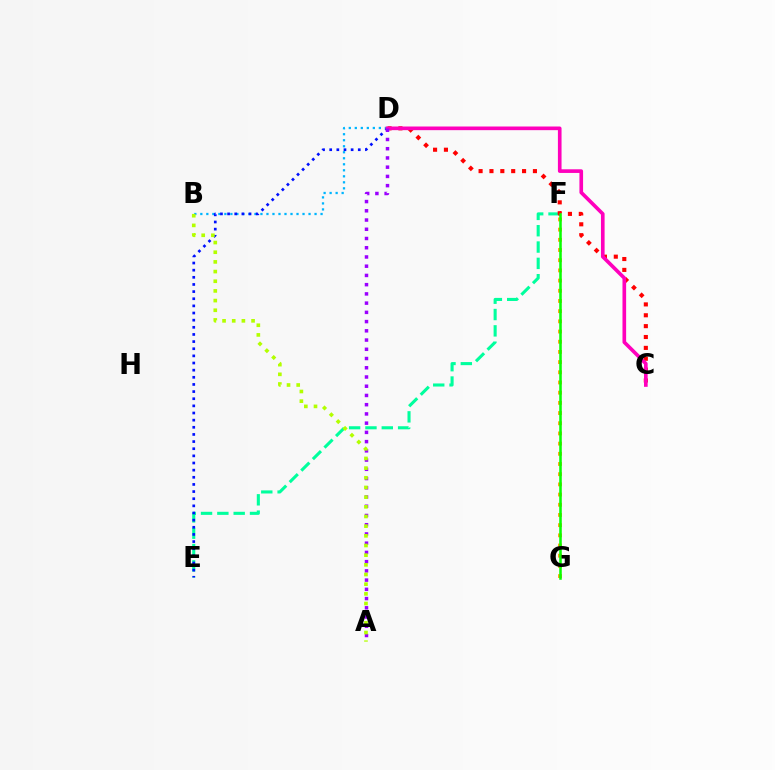{('E', 'F'): [{'color': '#00ff9d', 'line_style': 'dashed', 'thickness': 2.22}], ('B', 'D'): [{'color': '#00b5ff', 'line_style': 'dotted', 'thickness': 1.63}], ('F', 'G'): [{'color': '#ffa500', 'line_style': 'dotted', 'thickness': 2.77}, {'color': '#08ff00', 'line_style': 'solid', 'thickness': 1.83}], ('C', 'D'): [{'color': '#ff0000', 'line_style': 'dotted', 'thickness': 2.95}, {'color': '#ff00bd', 'line_style': 'solid', 'thickness': 2.63}], ('D', 'E'): [{'color': '#0010ff', 'line_style': 'dotted', 'thickness': 1.94}], ('A', 'D'): [{'color': '#9b00ff', 'line_style': 'dotted', 'thickness': 2.51}], ('A', 'B'): [{'color': '#b3ff00', 'line_style': 'dotted', 'thickness': 2.63}]}